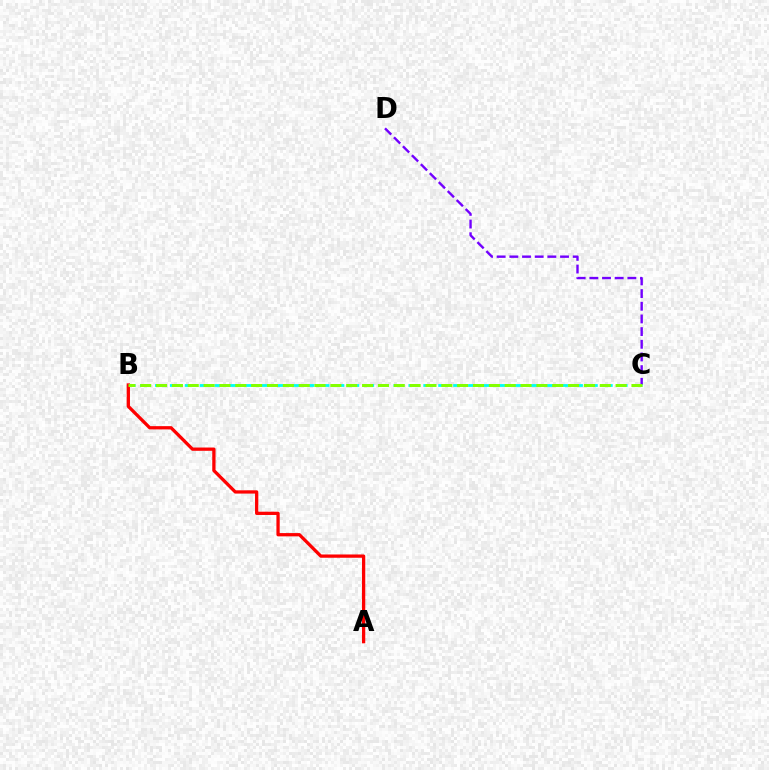{('C', 'D'): [{'color': '#7200ff', 'line_style': 'dashed', 'thickness': 1.72}], ('B', 'C'): [{'color': '#00fff6', 'line_style': 'dashed', 'thickness': 2.03}, {'color': '#84ff00', 'line_style': 'dashed', 'thickness': 2.15}], ('A', 'B'): [{'color': '#ff0000', 'line_style': 'solid', 'thickness': 2.36}]}